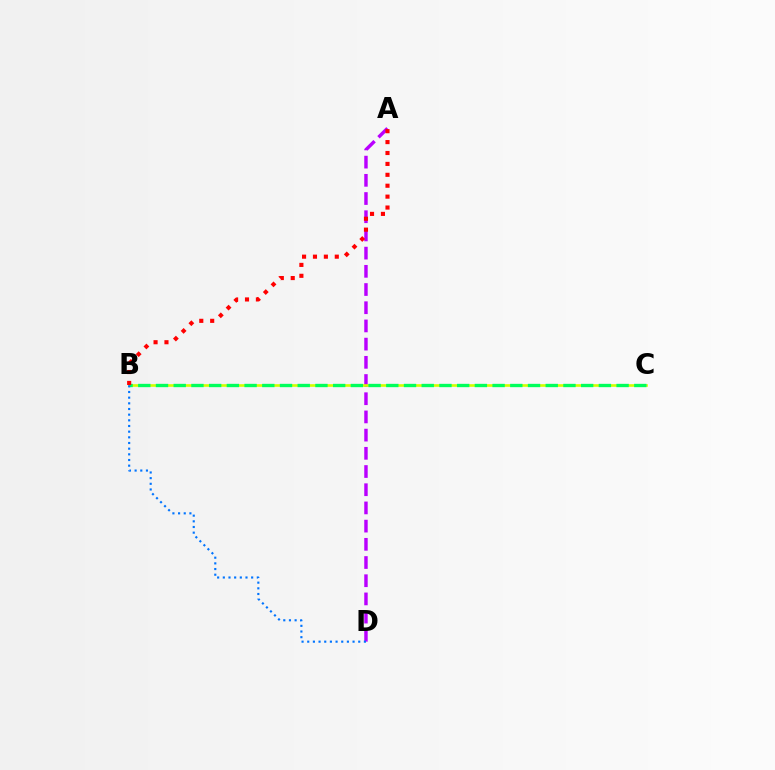{('A', 'D'): [{'color': '#b900ff', 'line_style': 'dashed', 'thickness': 2.47}], ('B', 'C'): [{'color': '#d1ff00', 'line_style': 'solid', 'thickness': 1.9}, {'color': '#00ff5c', 'line_style': 'dashed', 'thickness': 2.41}], ('B', 'D'): [{'color': '#0074ff', 'line_style': 'dotted', 'thickness': 1.54}], ('A', 'B'): [{'color': '#ff0000', 'line_style': 'dotted', 'thickness': 2.96}]}